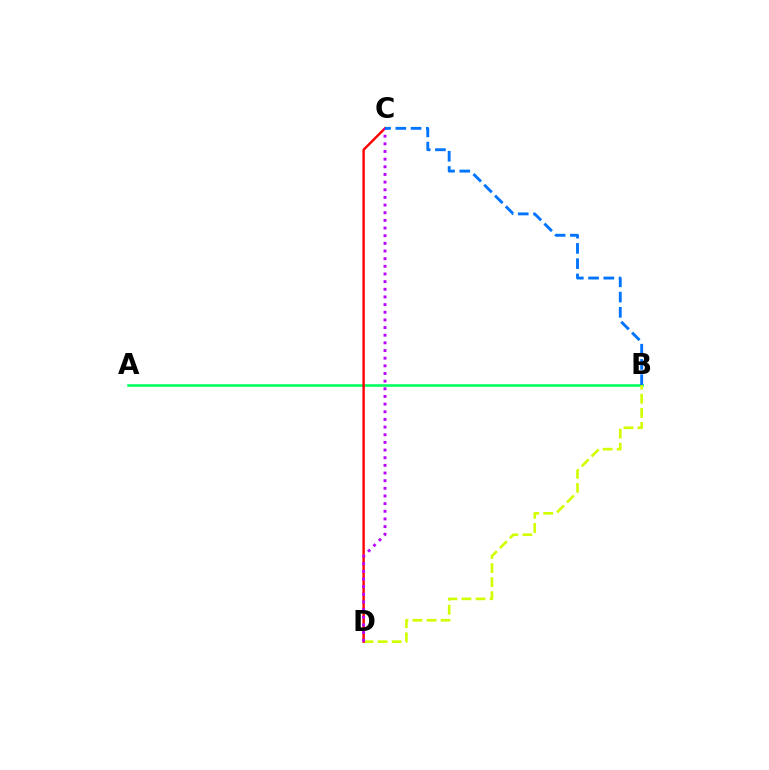{('A', 'B'): [{'color': '#00ff5c', 'line_style': 'solid', 'thickness': 1.85}], ('B', 'D'): [{'color': '#d1ff00', 'line_style': 'dashed', 'thickness': 1.91}], ('C', 'D'): [{'color': '#ff0000', 'line_style': 'solid', 'thickness': 1.72}, {'color': '#b900ff', 'line_style': 'dotted', 'thickness': 2.08}], ('B', 'C'): [{'color': '#0074ff', 'line_style': 'dashed', 'thickness': 2.07}]}